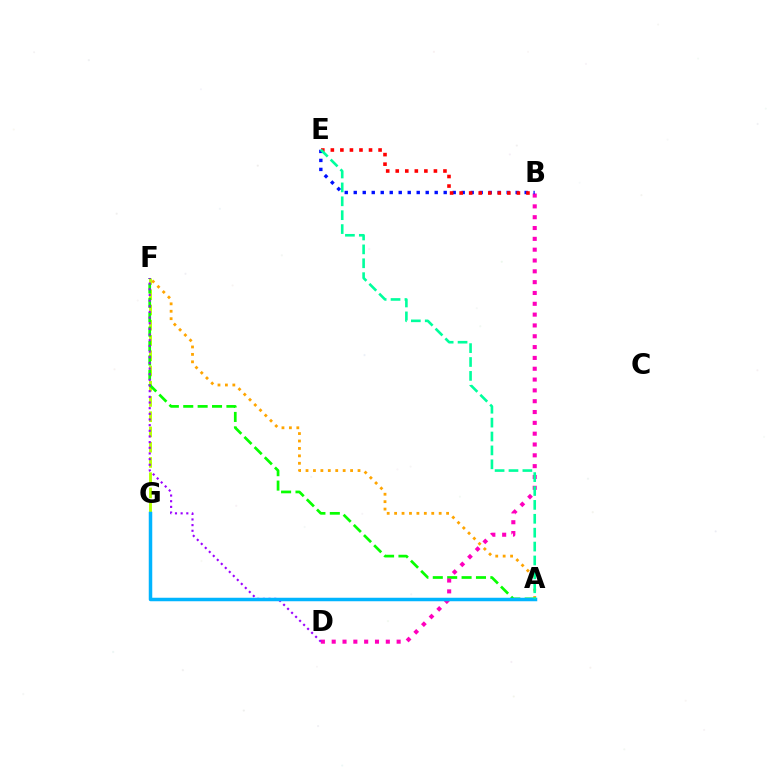{('F', 'G'): [{'color': '#b3ff00', 'line_style': 'dashed', 'thickness': 2.07}], ('A', 'F'): [{'color': '#08ff00', 'line_style': 'dashed', 'thickness': 1.96}, {'color': '#ffa500', 'line_style': 'dotted', 'thickness': 2.02}], ('B', 'D'): [{'color': '#ff00bd', 'line_style': 'dotted', 'thickness': 2.94}], ('D', 'F'): [{'color': '#9b00ff', 'line_style': 'dotted', 'thickness': 1.54}], ('A', 'G'): [{'color': '#00b5ff', 'line_style': 'solid', 'thickness': 2.52}], ('B', 'E'): [{'color': '#0010ff', 'line_style': 'dotted', 'thickness': 2.44}, {'color': '#ff0000', 'line_style': 'dotted', 'thickness': 2.59}], ('A', 'E'): [{'color': '#00ff9d', 'line_style': 'dashed', 'thickness': 1.89}]}